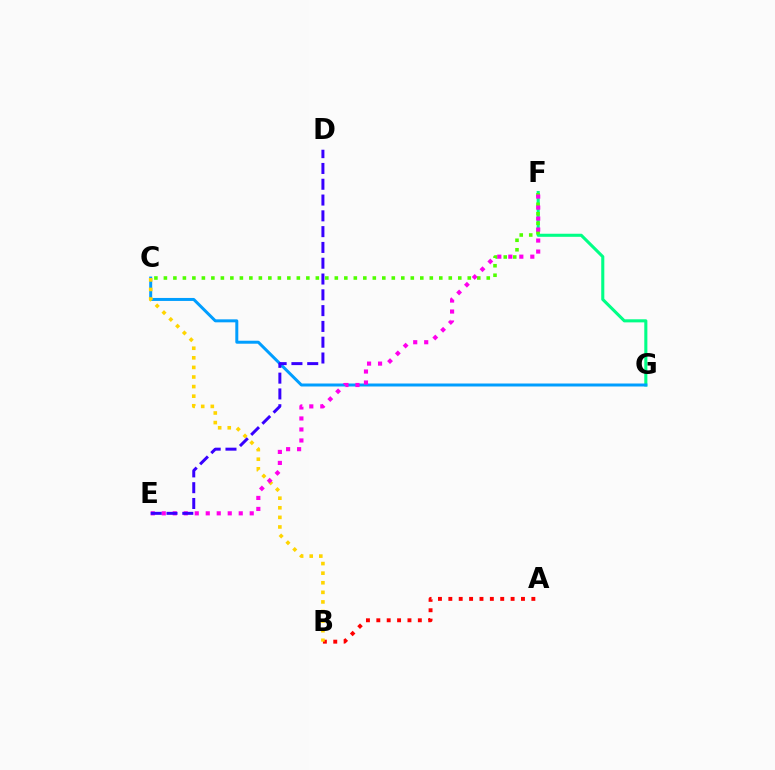{('F', 'G'): [{'color': '#00ff86', 'line_style': 'solid', 'thickness': 2.22}], ('C', 'F'): [{'color': '#4fff00', 'line_style': 'dotted', 'thickness': 2.58}], ('A', 'B'): [{'color': '#ff0000', 'line_style': 'dotted', 'thickness': 2.82}], ('C', 'G'): [{'color': '#009eff', 'line_style': 'solid', 'thickness': 2.15}], ('B', 'C'): [{'color': '#ffd500', 'line_style': 'dotted', 'thickness': 2.6}], ('E', 'F'): [{'color': '#ff00ed', 'line_style': 'dotted', 'thickness': 2.99}], ('D', 'E'): [{'color': '#3700ff', 'line_style': 'dashed', 'thickness': 2.15}]}